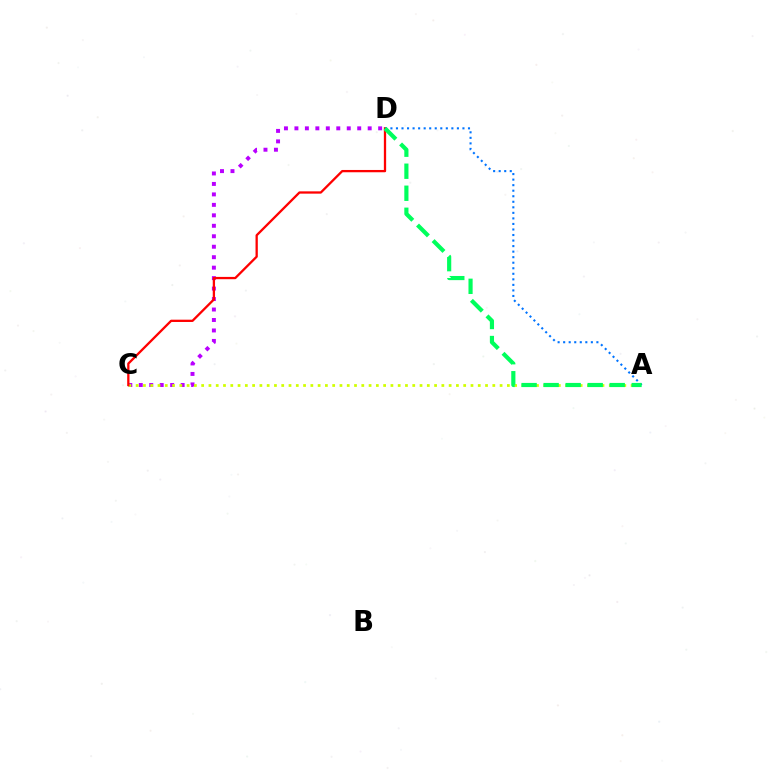{('C', 'D'): [{'color': '#b900ff', 'line_style': 'dotted', 'thickness': 2.84}, {'color': '#ff0000', 'line_style': 'solid', 'thickness': 1.65}], ('A', 'C'): [{'color': '#d1ff00', 'line_style': 'dotted', 'thickness': 1.98}], ('A', 'D'): [{'color': '#0074ff', 'line_style': 'dotted', 'thickness': 1.51}, {'color': '#00ff5c', 'line_style': 'dashed', 'thickness': 2.99}]}